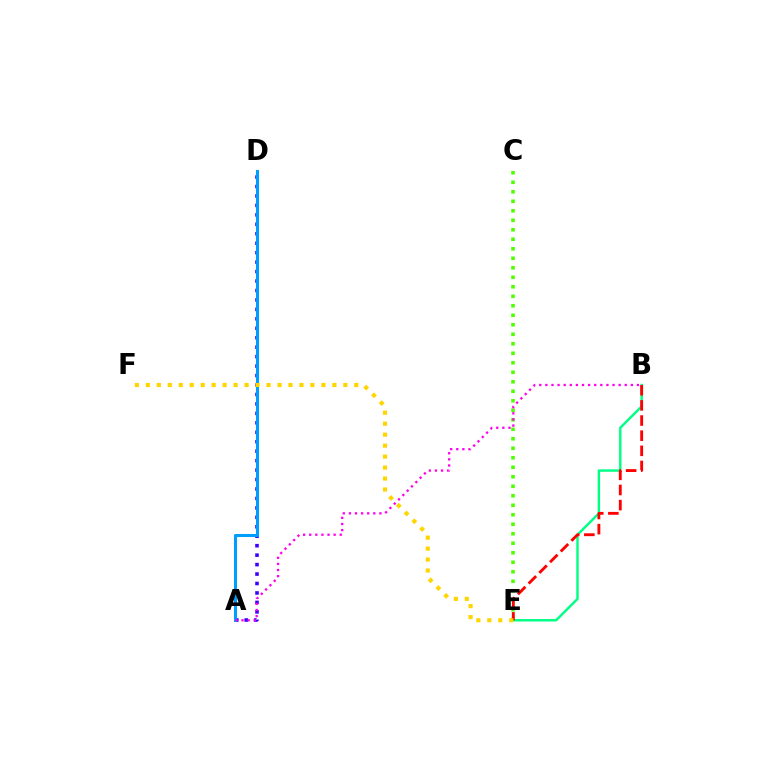{('B', 'E'): [{'color': '#00ff86', 'line_style': 'solid', 'thickness': 1.76}, {'color': '#ff0000', 'line_style': 'dashed', 'thickness': 2.06}], ('A', 'D'): [{'color': '#3700ff', 'line_style': 'dotted', 'thickness': 2.57}, {'color': '#009eff', 'line_style': 'solid', 'thickness': 2.19}], ('C', 'E'): [{'color': '#4fff00', 'line_style': 'dotted', 'thickness': 2.58}], ('A', 'B'): [{'color': '#ff00ed', 'line_style': 'dotted', 'thickness': 1.66}], ('E', 'F'): [{'color': '#ffd500', 'line_style': 'dotted', 'thickness': 2.98}]}